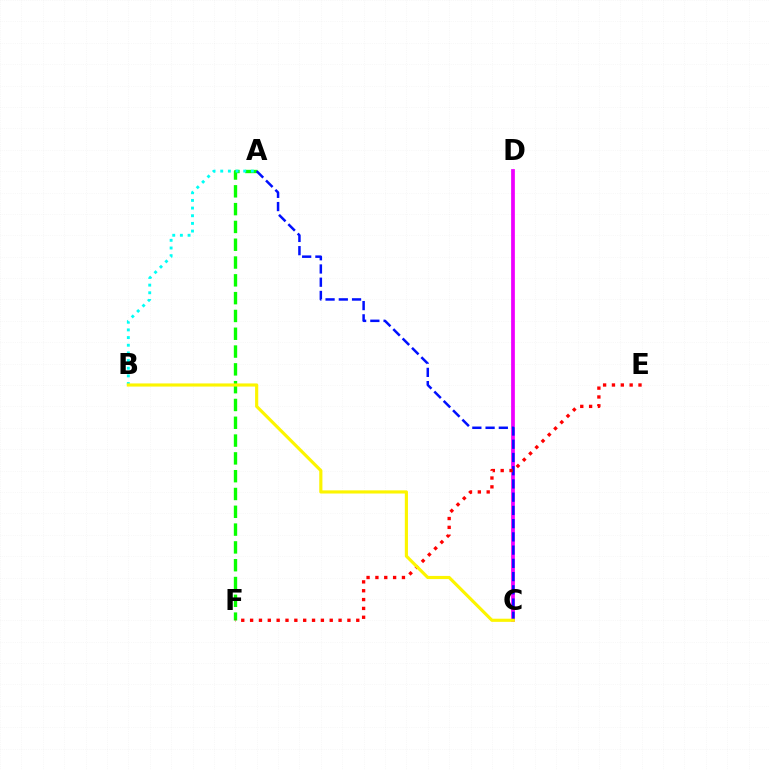{('C', 'D'): [{'color': '#ee00ff', 'line_style': 'solid', 'thickness': 2.69}], ('A', 'F'): [{'color': '#08ff00', 'line_style': 'dashed', 'thickness': 2.42}], ('A', 'B'): [{'color': '#00fff6', 'line_style': 'dotted', 'thickness': 2.08}], ('A', 'C'): [{'color': '#0010ff', 'line_style': 'dashed', 'thickness': 1.8}], ('E', 'F'): [{'color': '#ff0000', 'line_style': 'dotted', 'thickness': 2.4}], ('B', 'C'): [{'color': '#fcf500', 'line_style': 'solid', 'thickness': 2.27}]}